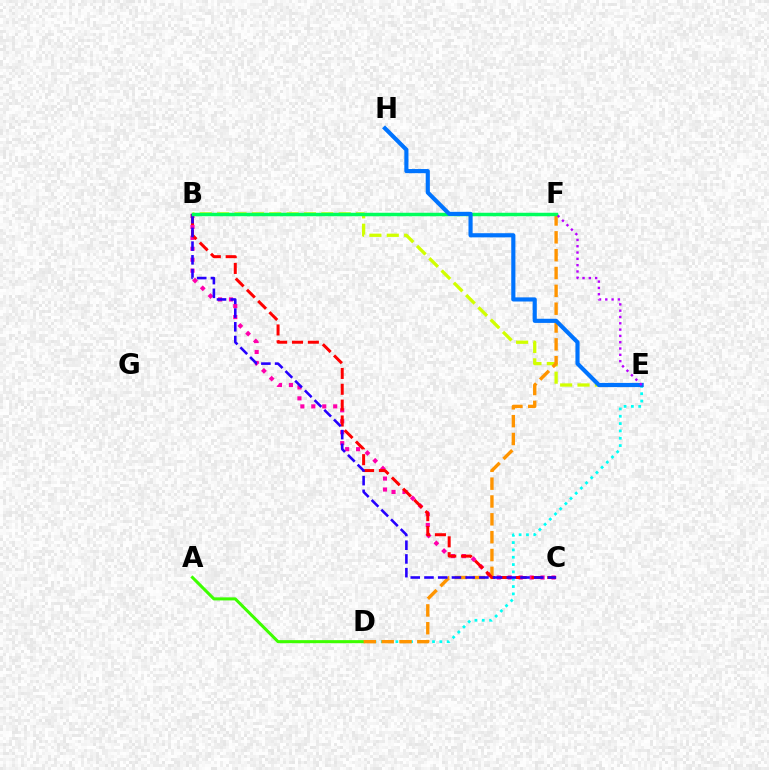{('B', 'E'): [{'color': '#d1ff00', 'line_style': 'dashed', 'thickness': 2.36}], ('A', 'D'): [{'color': '#3dff00', 'line_style': 'solid', 'thickness': 2.19}], ('B', 'C'): [{'color': '#ff00ac', 'line_style': 'dotted', 'thickness': 2.97}, {'color': '#ff0000', 'line_style': 'dashed', 'thickness': 2.15}, {'color': '#2500ff', 'line_style': 'dashed', 'thickness': 1.86}], ('D', 'E'): [{'color': '#00fff6', 'line_style': 'dotted', 'thickness': 1.99}], ('D', 'F'): [{'color': '#ff9400', 'line_style': 'dashed', 'thickness': 2.42}], ('B', 'F'): [{'color': '#00ff5c', 'line_style': 'solid', 'thickness': 2.5}], ('E', 'H'): [{'color': '#0074ff', 'line_style': 'solid', 'thickness': 2.98}], ('E', 'F'): [{'color': '#b900ff', 'line_style': 'dotted', 'thickness': 1.71}]}